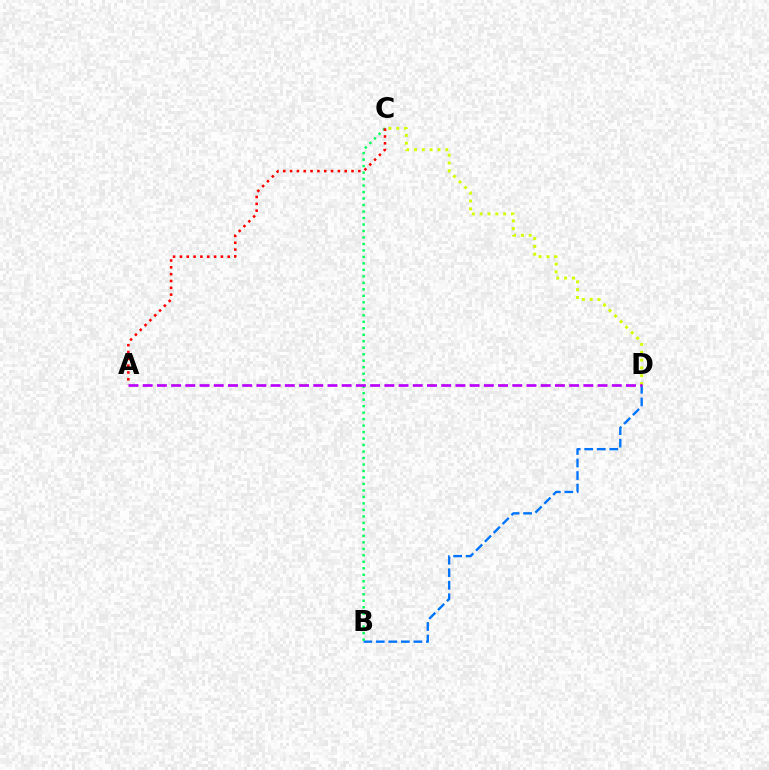{('B', 'D'): [{'color': '#0074ff', 'line_style': 'dashed', 'thickness': 1.7}], ('B', 'C'): [{'color': '#00ff5c', 'line_style': 'dotted', 'thickness': 1.76}], ('C', 'D'): [{'color': '#d1ff00', 'line_style': 'dotted', 'thickness': 2.13}], ('A', 'C'): [{'color': '#ff0000', 'line_style': 'dotted', 'thickness': 1.85}], ('A', 'D'): [{'color': '#b900ff', 'line_style': 'dashed', 'thickness': 1.93}]}